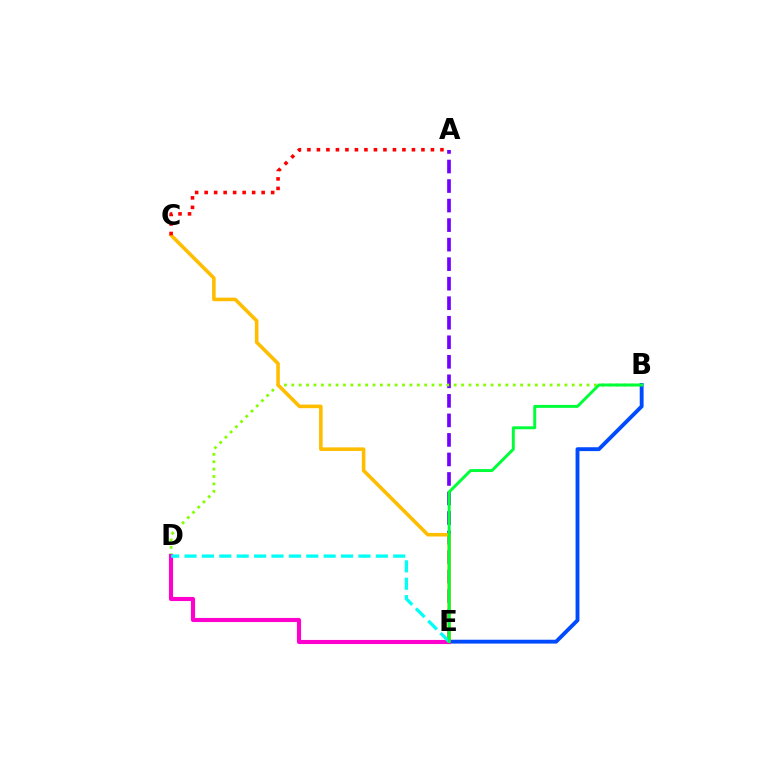{('A', 'E'): [{'color': '#7200ff', 'line_style': 'dashed', 'thickness': 2.65}], ('B', 'D'): [{'color': '#84ff00', 'line_style': 'dotted', 'thickness': 2.01}], ('C', 'E'): [{'color': '#ffbd00', 'line_style': 'solid', 'thickness': 2.58}], ('B', 'E'): [{'color': '#004bff', 'line_style': 'solid', 'thickness': 2.78}, {'color': '#00ff39', 'line_style': 'solid', 'thickness': 2.12}], ('D', 'E'): [{'color': '#ff00cf', 'line_style': 'solid', 'thickness': 2.96}, {'color': '#00fff6', 'line_style': 'dashed', 'thickness': 2.36}], ('A', 'C'): [{'color': '#ff0000', 'line_style': 'dotted', 'thickness': 2.58}]}